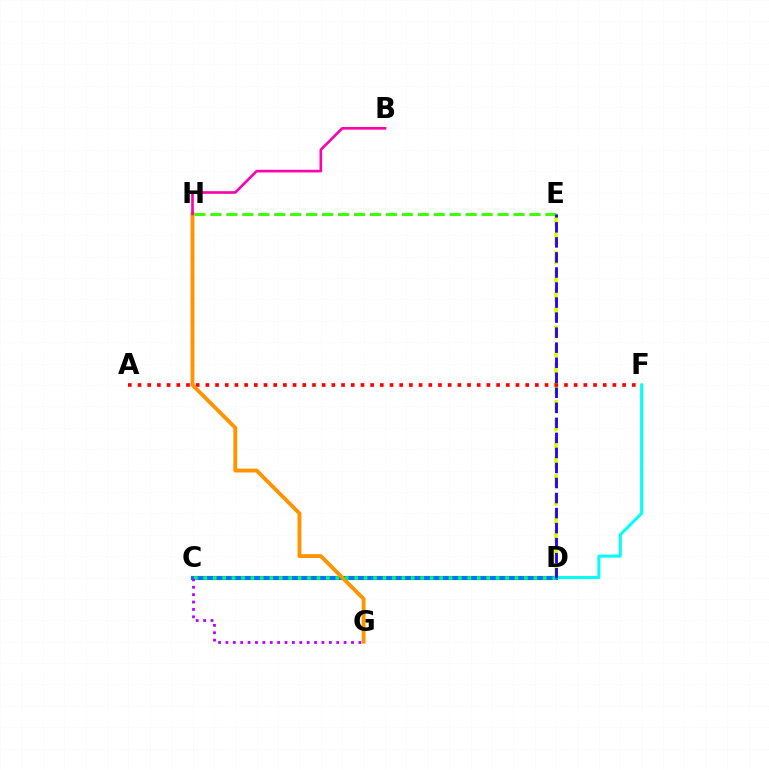{('D', 'E'): [{'color': '#d1ff00', 'line_style': 'dashed', 'thickness': 2.52}, {'color': '#2500ff', 'line_style': 'dashed', 'thickness': 2.04}], ('C', 'D'): [{'color': '#0074ff', 'line_style': 'solid', 'thickness': 2.99}, {'color': '#00ff5c', 'line_style': 'dotted', 'thickness': 2.56}], ('A', 'F'): [{'color': '#ff0000', 'line_style': 'dotted', 'thickness': 2.63}], ('D', 'F'): [{'color': '#00fff6', 'line_style': 'solid', 'thickness': 2.18}], ('G', 'H'): [{'color': '#ff9400', 'line_style': 'solid', 'thickness': 2.78}], ('E', 'H'): [{'color': '#3dff00', 'line_style': 'dashed', 'thickness': 2.17}], ('C', 'G'): [{'color': '#b900ff', 'line_style': 'dotted', 'thickness': 2.01}], ('B', 'H'): [{'color': '#ff00ac', 'line_style': 'solid', 'thickness': 1.9}]}